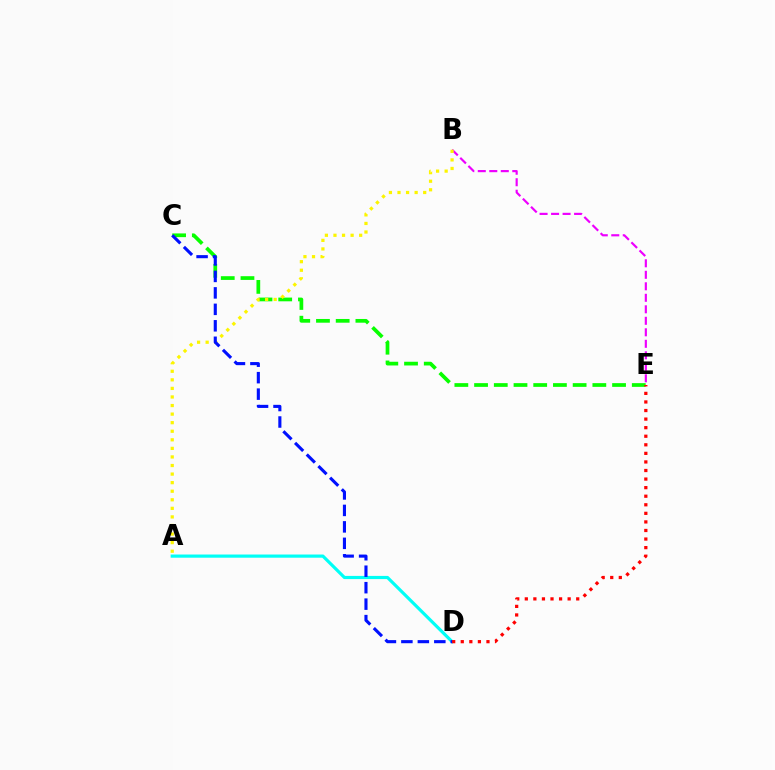{('A', 'D'): [{'color': '#00fff6', 'line_style': 'solid', 'thickness': 2.29}], ('C', 'E'): [{'color': '#08ff00', 'line_style': 'dashed', 'thickness': 2.68}], ('D', 'E'): [{'color': '#ff0000', 'line_style': 'dotted', 'thickness': 2.33}], ('B', 'E'): [{'color': '#ee00ff', 'line_style': 'dashed', 'thickness': 1.56}], ('A', 'B'): [{'color': '#fcf500', 'line_style': 'dotted', 'thickness': 2.33}], ('C', 'D'): [{'color': '#0010ff', 'line_style': 'dashed', 'thickness': 2.24}]}